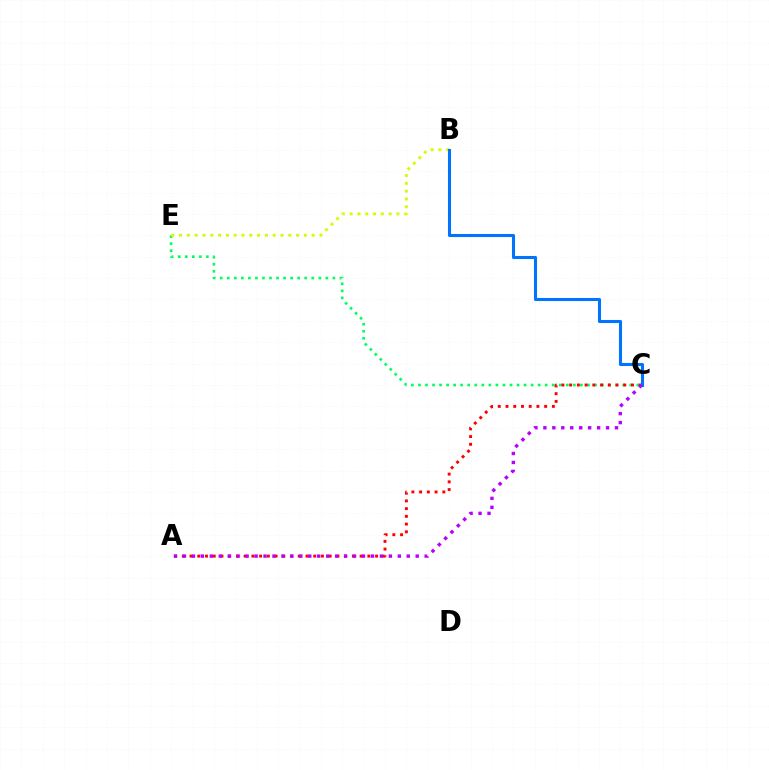{('C', 'E'): [{'color': '#00ff5c', 'line_style': 'dotted', 'thickness': 1.91}], ('A', 'C'): [{'color': '#ff0000', 'line_style': 'dotted', 'thickness': 2.1}, {'color': '#b900ff', 'line_style': 'dotted', 'thickness': 2.43}], ('B', 'E'): [{'color': '#d1ff00', 'line_style': 'dotted', 'thickness': 2.12}], ('B', 'C'): [{'color': '#0074ff', 'line_style': 'solid', 'thickness': 2.21}]}